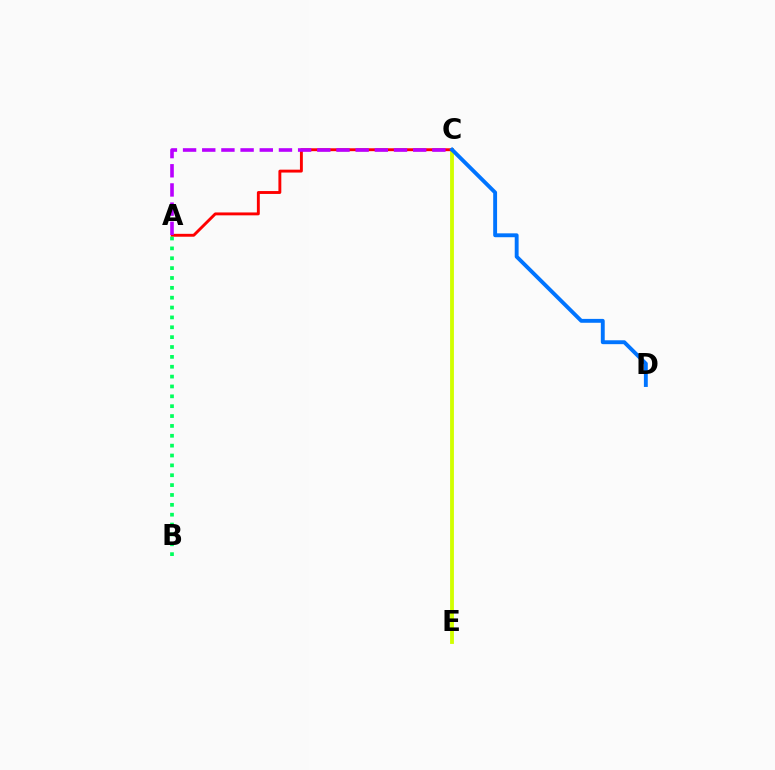{('C', 'E'): [{'color': '#d1ff00', 'line_style': 'solid', 'thickness': 2.76}], ('A', 'C'): [{'color': '#ff0000', 'line_style': 'solid', 'thickness': 2.08}, {'color': '#b900ff', 'line_style': 'dashed', 'thickness': 2.61}], ('A', 'B'): [{'color': '#00ff5c', 'line_style': 'dotted', 'thickness': 2.68}], ('C', 'D'): [{'color': '#0074ff', 'line_style': 'solid', 'thickness': 2.8}]}